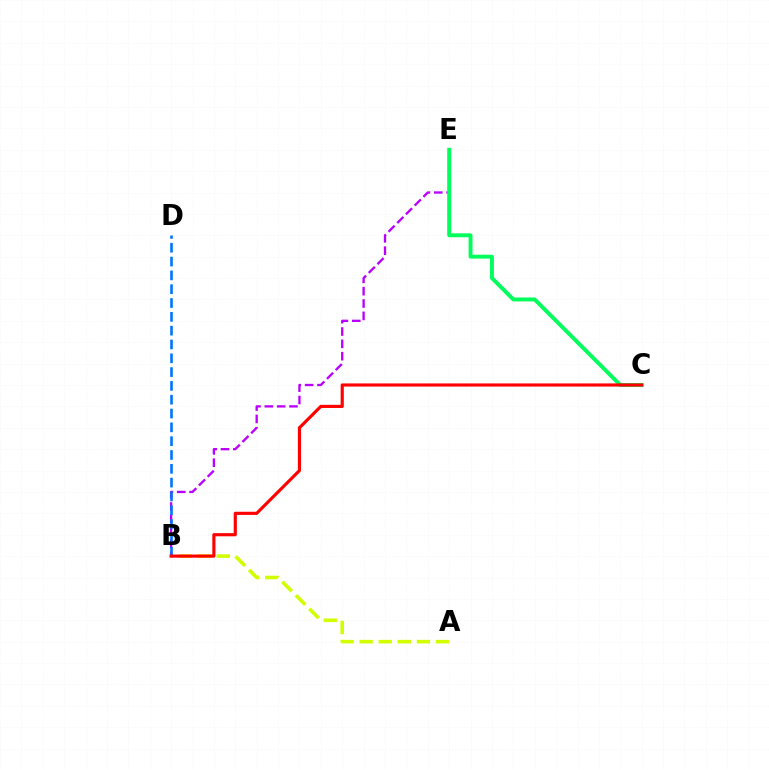{('B', 'E'): [{'color': '#b900ff', 'line_style': 'dashed', 'thickness': 1.68}], ('C', 'E'): [{'color': '#00ff5c', 'line_style': 'solid', 'thickness': 2.82}], ('A', 'B'): [{'color': '#d1ff00', 'line_style': 'dashed', 'thickness': 2.59}], ('B', 'D'): [{'color': '#0074ff', 'line_style': 'dashed', 'thickness': 1.88}], ('B', 'C'): [{'color': '#ff0000', 'line_style': 'solid', 'thickness': 2.27}]}